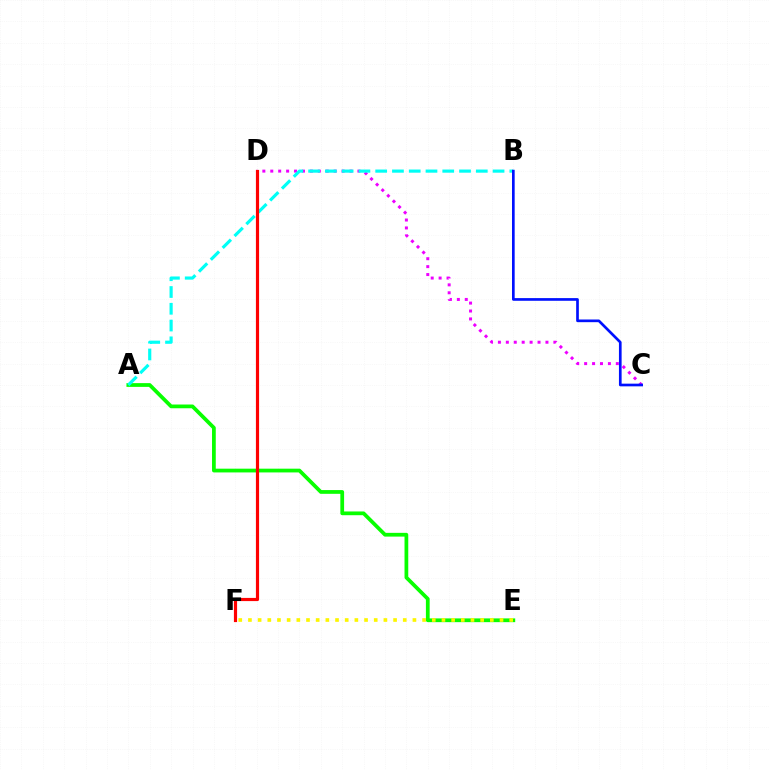{('C', 'D'): [{'color': '#ee00ff', 'line_style': 'dotted', 'thickness': 2.15}], ('A', 'E'): [{'color': '#08ff00', 'line_style': 'solid', 'thickness': 2.7}], ('A', 'B'): [{'color': '#00fff6', 'line_style': 'dashed', 'thickness': 2.28}], ('E', 'F'): [{'color': '#fcf500', 'line_style': 'dotted', 'thickness': 2.63}], ('B', 'C'): [{'color': '#0010ff', 'line_style': 'solid', 'thickness': 1.93}], ('D', 'F'): [{'color': '#ff0000', 'line_style': 'solid', 'thickness': 2.29}]}